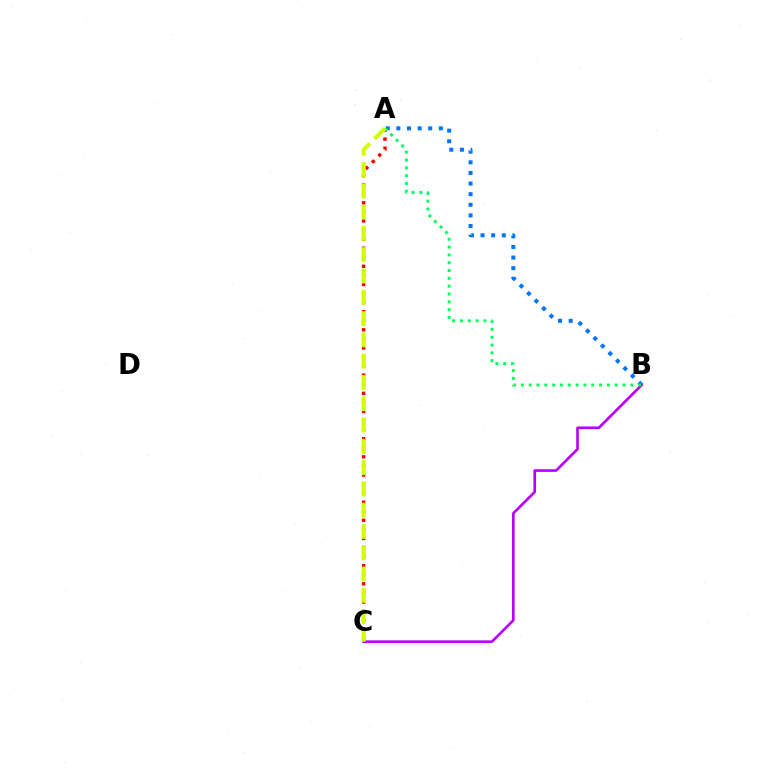{('A', 'C'): [{'color': '#ff0000', 'line_style': 'dotted', 'thickness': 2.46}, {'color': '#d1ff00', 'line_style': 'dashed', 'thickness': 2.89}], ('B', 'C'): [{'color': '#b900ff', 'line_style': 'solid', 'thickness': 1.9}], ('A', 'B'): [{'color': '#0074ff', 'line_style': 'dotted', 'thickness': 2.88}, {'color': '#00ff5c', 'line_style': 'dotted', 'thickness': 2.12}]}